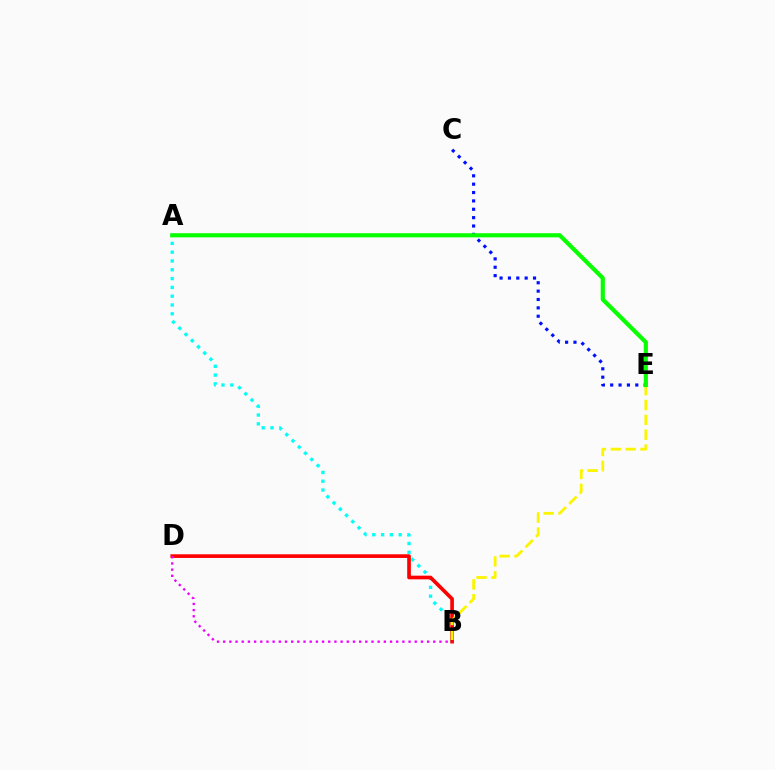{('A', 'B'): [{'color': '#00fff6', 'line_style': 'dotted', 'thickness': 2.39}], ('B', 'D'): [{'color': '#ff0000', 'line_style': 'solid', 'thickness': 2.63}, {'color': '#ee00ff', 'line_style': 'dotted', 'thickness': 1.68}], ('C', 'E'): [{'color': '#0010ff', 'line_style': 'dotted', 'thickness': 2.27}], ('B', 'E'): [{'color': '#fcf500', 'line_style': 'dashed', 'thickness': 2.02}], ('A', 'E'): [{'color': '#08ff00', 'line_style': 'solid', 'thickness': 2.99}]}